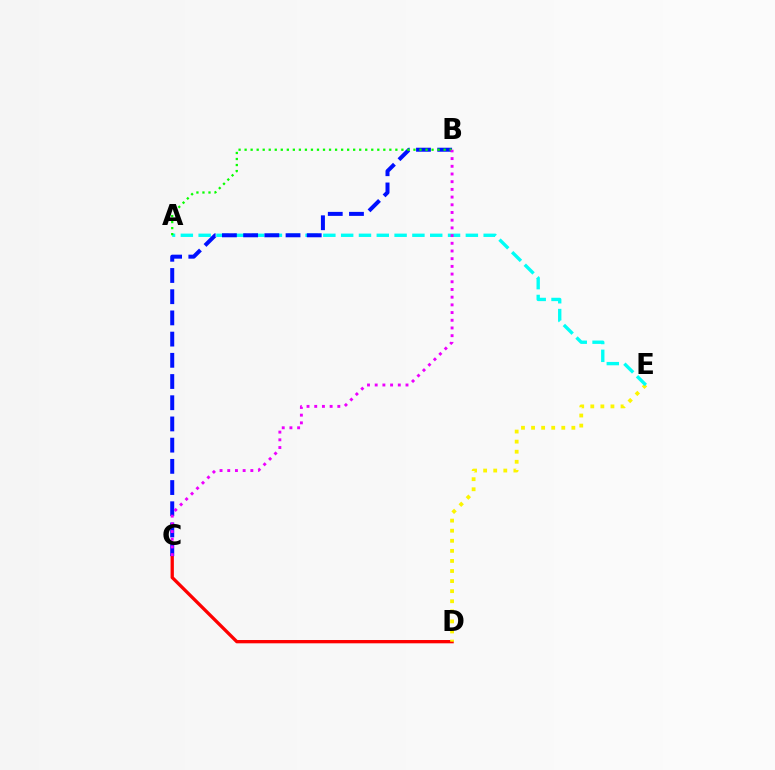{('C', 'D'): [{'color': '#ff0000', 'line_style': 'solid', 'thickness': 2.38}], ('D', 'E'): [{'color': '#fcf500', 'line_style': 'dotted', 'thickness': 2.74}], ('A', 'E'): [{'color': '#00fff6', 'line_style': 'dashed', 'thickness': 2.42}], ('B', 'C'): [{'color': '#0010ff', 'line_style': 'dashed', 'thickness': 2.88}, {'color': '#ee00ff', 'line_style': 'dotted', 'thickness': 2.09}], ('A', 'B'): [{'color': '#08ff00', 'line_style': 'dotted', 'thickness': 1.64}]}